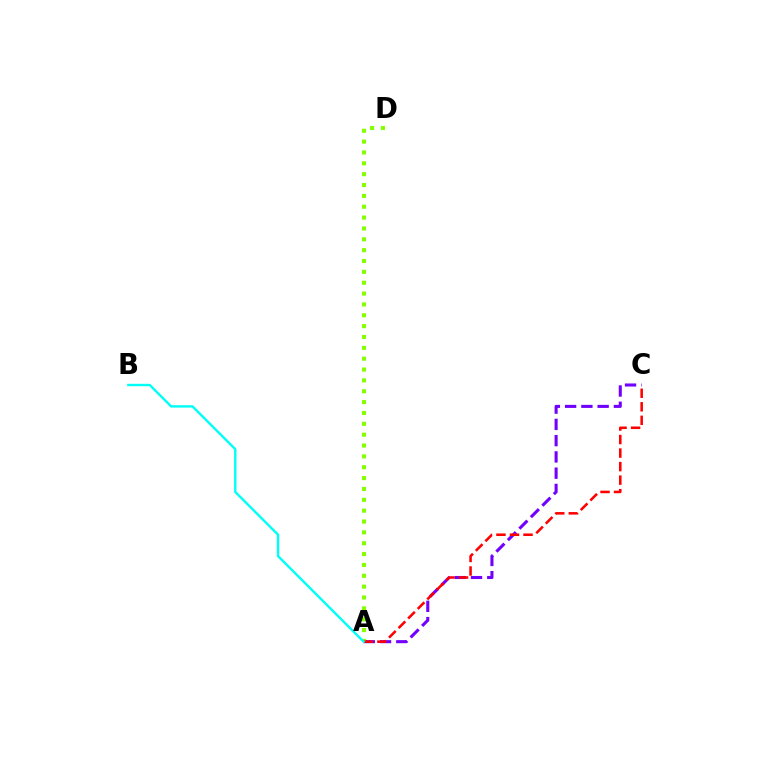{('A', 'C'): [{'color': '#7200ff', 'line_style': 'dashed', 'thickness': 2.21}, {'color': '#ff0000', 'line_style': 'dashed', 'thickness': 1.84}], ('A', 'D'): [{'color': '#84ff00', 'line_style': 'dotted', 'thickness': 2.95}], ('A', 'B'): [{'color': '#00fff6', 'line_style': 'solid', 'thickness': 1.72}]}